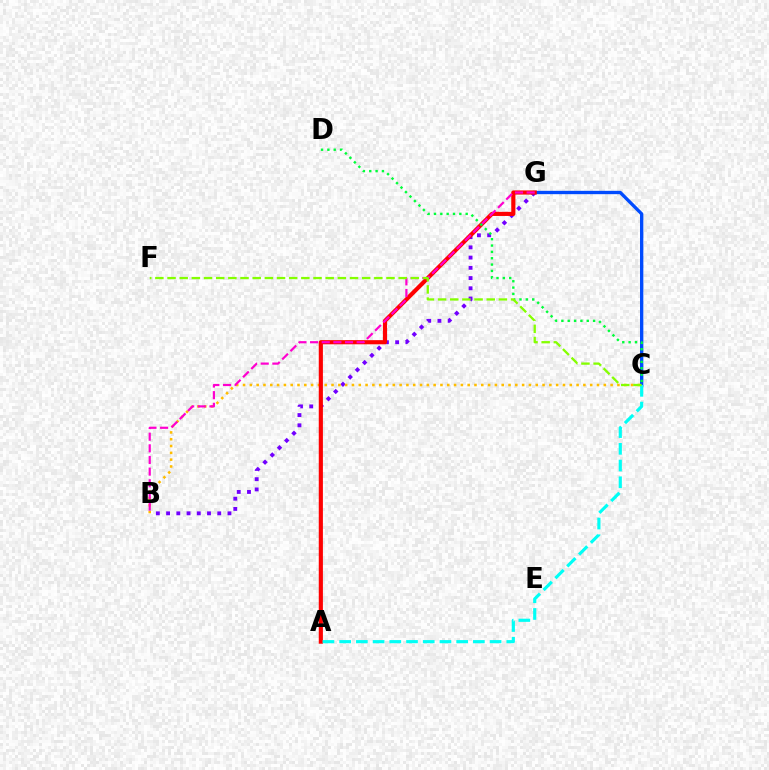{('B', 'G'): [{'color': '#7200ff', 'line_style': 'dotted', 'thickness': 2.78}, {'color': '#ff00cf', 'line_style': 'dashed', 'thickness': 1.58}], ('C', 'G'): [{'color': '#004bff', 'line_style': 'solid', 'thickness': 2.4}], ('B', 'C'): [{'color': '#ffbd00', 'line_style': 'dotted', 'thickness': 1.85}], ('A', 'G'): [{'color': '#ff0000', 'line_style': 'solid', 'thickness': 2.98}], ('A', 'C'): [{'color': '#00fff6', 'line_style': 'dashed', 'thickness': 2.27}], ('C', 'D'): [{'color': '#00ff39', 'line_style': 'dotted', 'thickness': 1.72}], ('C', 'F'): [{'color': '#84ff00', 'line_style': 'dashed', 'thickness': 1.65}]}